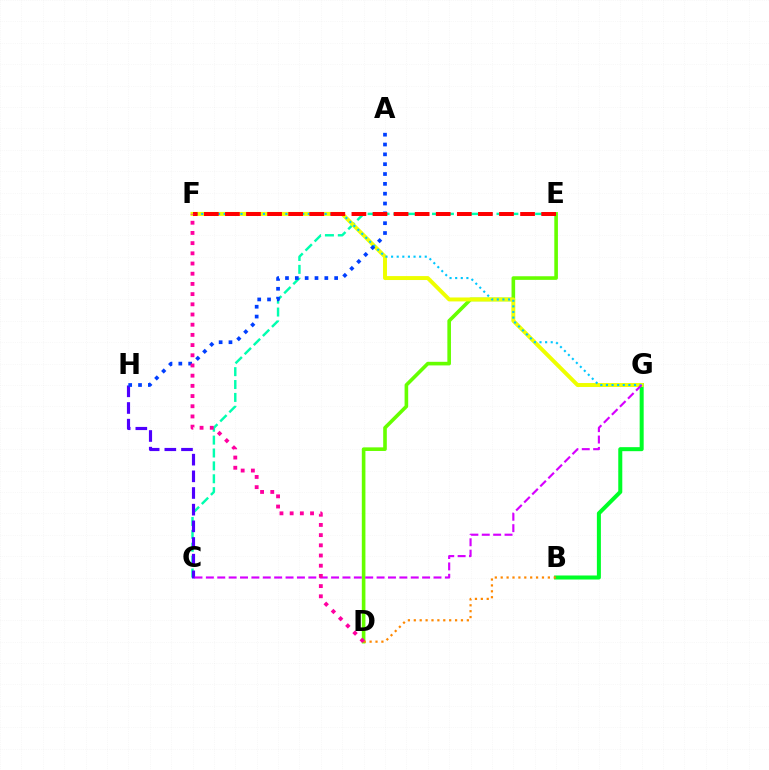{('C', 'E'): [{'color': '#00ffaf', 'line_style': 'dashed', 'thickness': 1.75}], ('B', 'G'): [{'color': '#00ff27', 'line_style': 'solid', 'thickness': 2.89}], ('D', 'E'): [{'color': '#66ff00', 'line_style': 'solid', 'thickness': 2.6}], ('F', 'G'): [{'color': '#eeff00', 'line_style': 'solid', 'thickness': 2.84}, {'color': '#00c7ff', 'line_style': 'dotted', 'thickness': 1.52}], ('B', 'D'): [{'color': '#ff8800', 'line_style': 'dotted', 'thickness': 1.6}], ('C', 'H'): [{'color': '#4f00ff', 'line_style': 'dashed', 'thickness': 2.26}], ('A', 'H'): [{'color': '#003fff', 'line_style': 'dotted', 'thickness': 2.67}], ('C', 'G'): [{'color': '#d600ff', 'line_style': 'dashed', 'thickness': 1.55}], ('E', 'F'): [{'color': '#ff0000', 'line_style': 'dashed', 'thickness': 2.86}], ('D', 'F'): [{'color': '#ff00a0', 'line_style': 'dotted', 'thickness': 2.77}]}